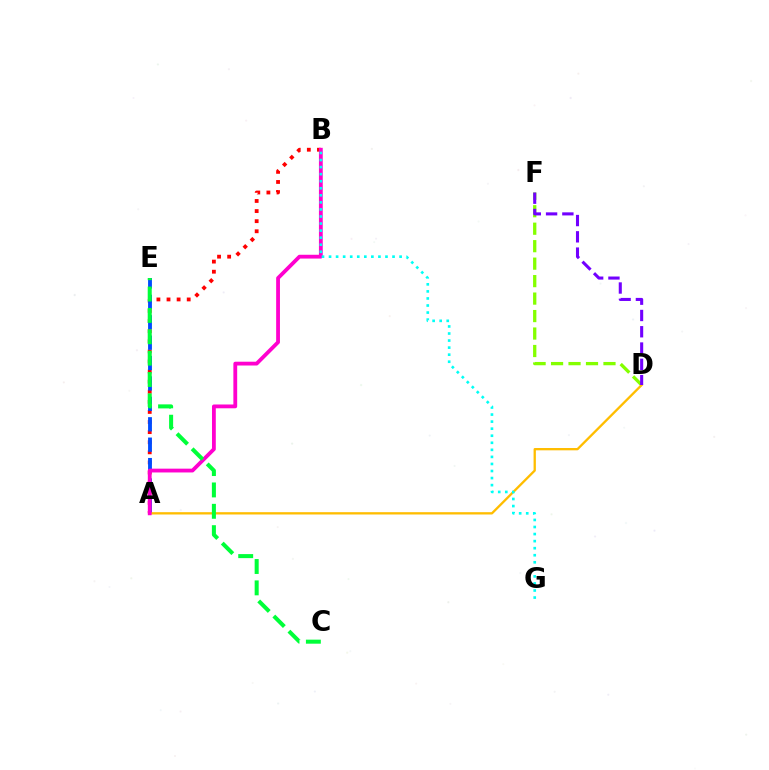{('D', 'F'): [{'color': '#84ff00', 'line_style': 'dashed', 'thickness': 2.37}, {'color': '#7200ff', 'line_style': 'dashed', 'thickness': 2.21}], ('A', 'B'): [{'color': '#ff0000', 'line_style': 'dotted', 'thickness': 2.74}, {'color': '#ff00cf', 'line_style': 'solid', 'thickness': 2.74}], ('A', 'E'): [{'color': '#004bff', 'line_style': 'dashed', 'thickness': 2.77}], ('A', 'D'): [{'color': '#ffbd00', 'line_style': 'solid', 'thickness': 1.66}], ('C', 'E'): [{'color': '#00ff39', 'line_style': 'dashed', 'thickness': 2.9}], ('B', 'G'): [{'color': '#00fff6', 'line_style': 'dotted', 'thickness': 1.92}]}